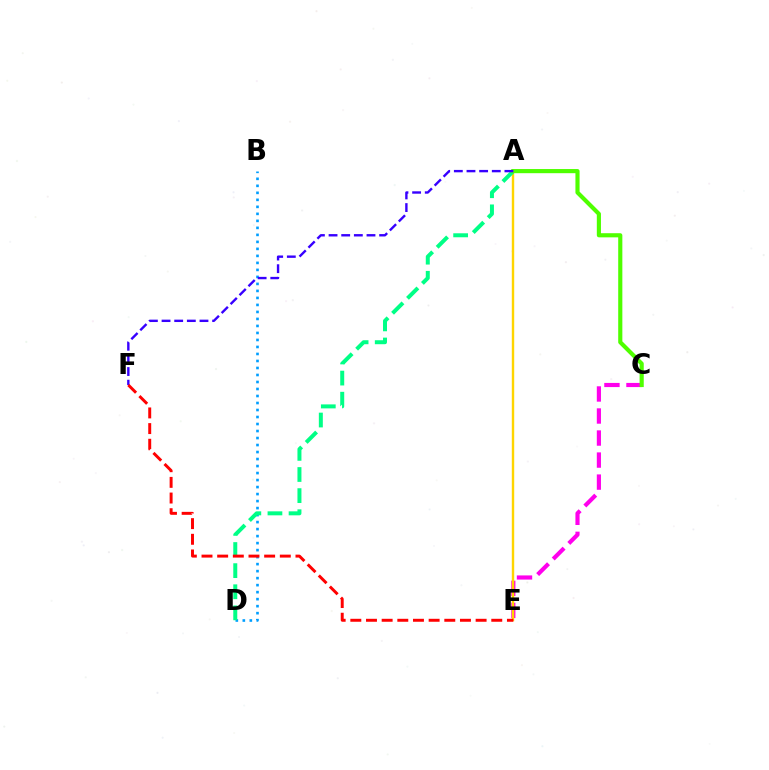{('C', 'E'): [{'color': '#ff00ed', 'line_style': 'dashed', 'thickness': 2.99}], ('A', 'E'): [{'color': '#ffd500', 'line_style': 'solid', 'thickness': 1.73}], ('B', 'D'): [{'color': '#009eff', 'line_style': 'dotted', 'thickness': 1.9}], ('A', 'D'): [{'color': '#00ff86', 'line_style': 'dashed', 'thickness': 2.87}], ('A', 'C'): [{'color': '#4fff00', 'line_style': 'solid', 'thickness': 2.98}], ('A', 'F'): [{'color': '#3700ff', 'line_style': 'dashed', 'thickness': 1.72}], ('E', 'F'): [{'color': '#ff0000', 'line_style': 'dashed', 'thickness': 2.13}]}